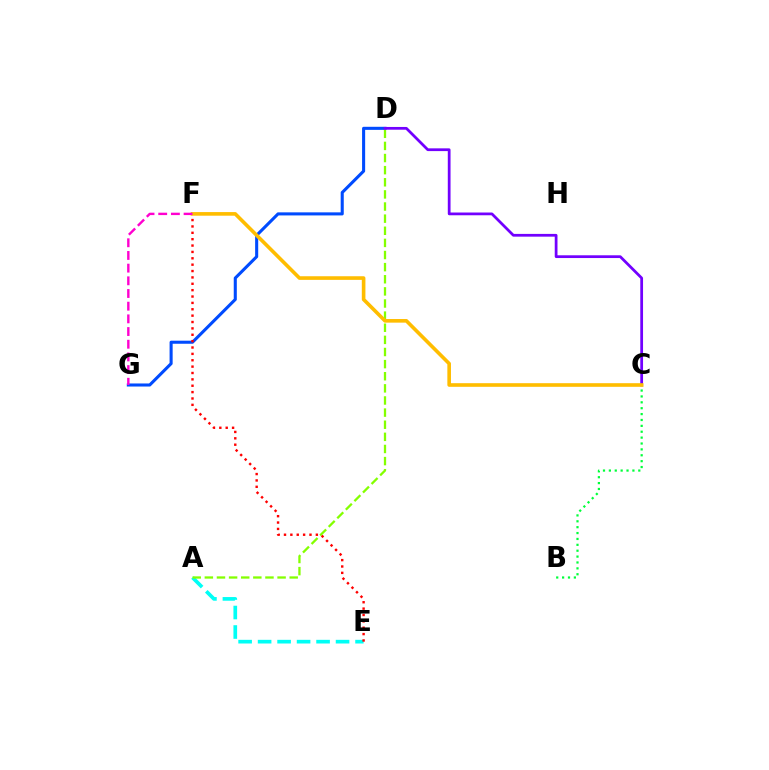{('A', 'E'): [{'color': '#00fff6', 'line_style': 'dashed', 'thickness': 2.65}], ('D', 'G'): [{'color': '#004bff', 'line_style': 'solid', 'thickness': 2.21}], ('B', 'C'): [{'color': '#00ff39', 'line_style': 'dotted', 'thickness': 1.6}], ('A', 'D'): [{'color': '#84ff00', 'line_style': 'dashed', 'thickness': 1.65}], ('E', 'F'): [{'color': '#ff0000', 'line_style': 'dotted', 'thickness': 1.73}], ('C', 'D'): [{'color': '#7200ff', 'line_style': 'solid', 'thickness': 1.98}], ('C', 'F'): [{'color': '#ffbd00', 'line_style': 'solid', 'thickness': 2.61}], ('F', 'G'): [{'color': '#ff00cf', 'line_style': 'dashed', 'thickness': 1.72}]}